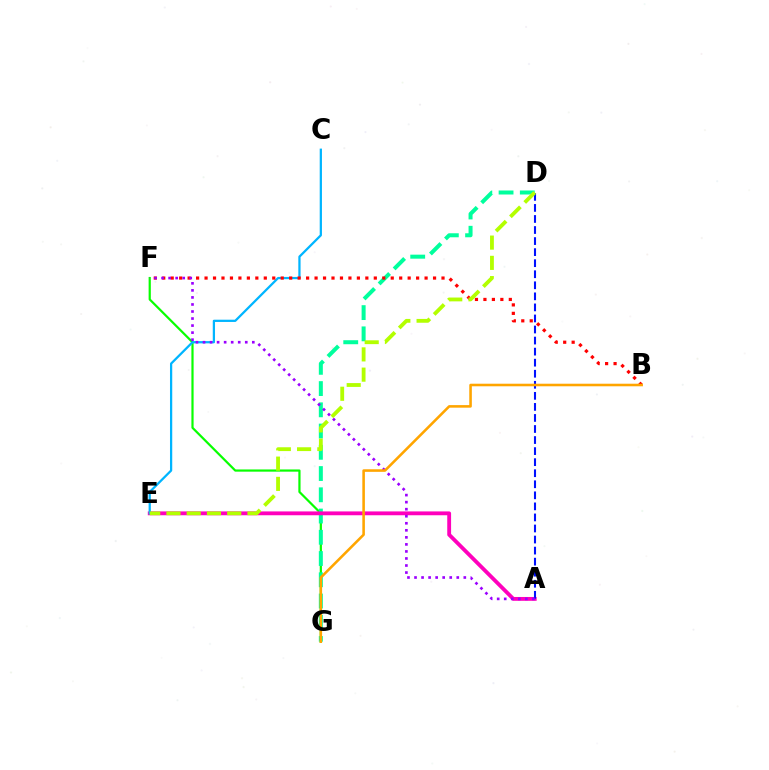{('F', 'G'): [{'color': '#08ff00', 'line_style': 'solid', 'thickness': 1.59}], ('D', 'G'): [{'color': '#00ff9d', 'line_style': 'dashed', 'thickness': 2.89}], ('A', 'E'): [{'color': '#ff00bd', 'line_style': 'solid', 'thickness': 2.76}], ('C', 'E'): [{'color': '#00b5ff', 'line_style': 'solid', 'thickness': 1.62}], ('A', 'D'): [{'color': '#0010ff', 'line_style': 'dashed', 'thickness': 1.5}], ('B', 'F'): [{'color': '#ff0000', 'line_style': 'dotted', 'thickness': 2.3}], ('A', 'F'): [{'color': '#9b00ff', 'line_style': 'dotted', 'thickness': 1.91}], ('D', 'E'): [{'color': '#b3ff00', 'line_style': 'dashed', 'thickness': 2.75}], ('B', 'G'): [{'color': '#ffa500', 'line_style': 'solid', 'thickness': 1.85}]}